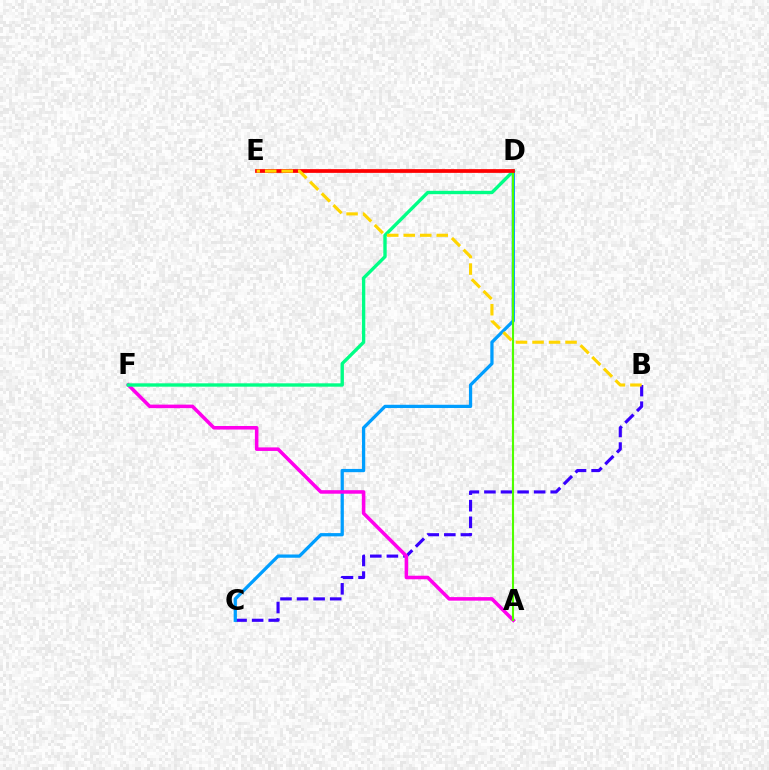{('B', 'C'): [{'color': '#3700ff', 'line_style': 'dashed', 'thickness': 2.25}], ('C', 'D'): [{'color': '#009eff', 'line_style': 'solid', 'thickness': 2.34}], ('A', 'F'): [{'color': '#ff00ed', 'line_style': 'solid', 'thickness': 2.55}], ('D', 'F'): [{'color': '#00ff86', 'line_style': 'solid', 'thickness': 2.42}], ('A', 'D'): [{'color': '#4fff00', 'line_style': 'solid', 'thickness': 1.52}], ('D', 'E'): [{'color': '#ff0000', 'line_style': 'solid', 'thickness': 2.69}], ('B', 'E'): [{'color': '#ffd500', 'line_style': 'dashed', 'thickness': 2.24}]}